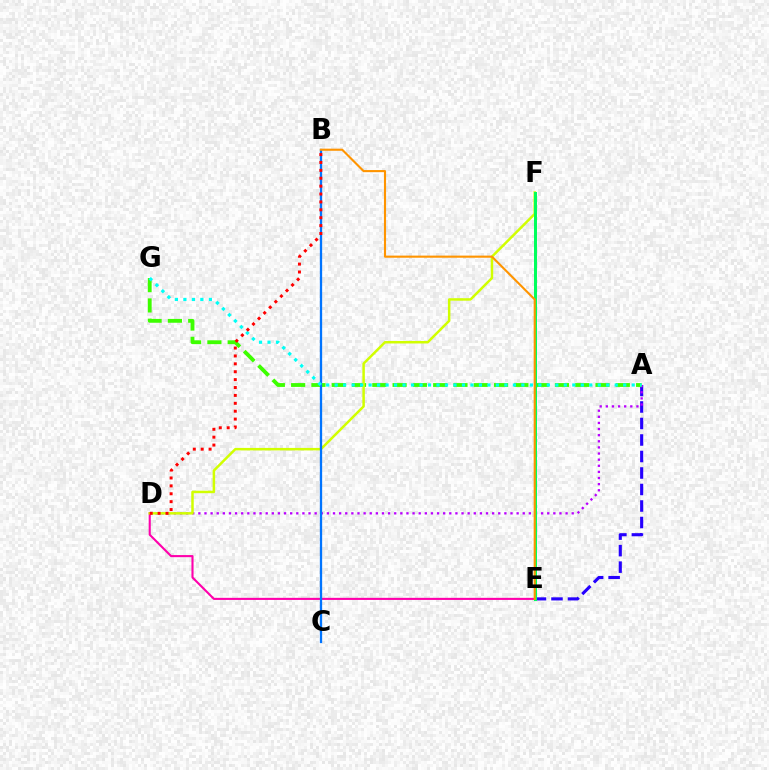{('A', 'E'): [{'color': '#2500ff', 'line_style': 'dashed', 'thickness': 2.24}], ('A', 'D'): [{'color': '#b900ff', 'line_style': 'dotted', 'thickness': 1.66}], ('A', 'G'): [{'color': '#3dff00', 'line_style': 'dashed', 'thickness': 2.76}, {'color': '#00fff6', 'line_style': 'dotted', 'thickness': 2.31}], ('D', 'E'): [{'color': '#ff00ac', 'line_style': 'solid', 'thickness': 1.51}], ('D', 'F'): [{'color': '#d1ff00', 'line_style': 'solid', 'thickness': 1.8}], ('B', 'C'): [{'color': '#0074ff', 'line_style': 'solid', 'thickness': 1.65}], ('E', 'F'): [{'color': '#00ff5c', 'line_style': 'solid', 'thickness': 2.17}], ('B', 'E'): [{'color': '#ff9400', 'line_style': 'solid', 'thickness': 1.53}], ('B', 'D'): [{'color': '#ff0000', 'line_style': 'dotted', 'thickness': 2.14}]}